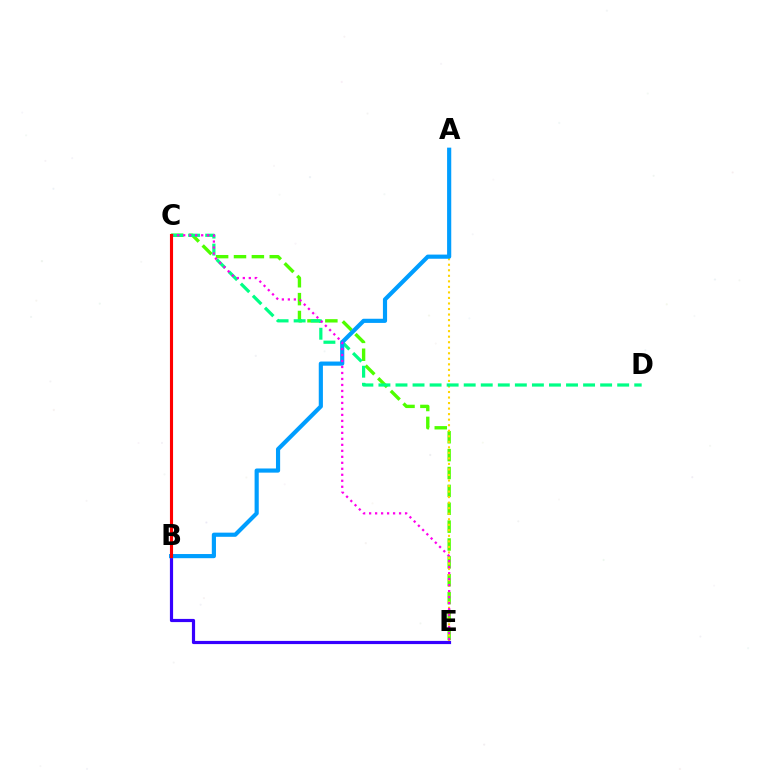{('C', 'E'): [{'color': '#4fff00', 'line_style': 'dashed', 'thickness': 2.43}, {'color': '#ff00ed', 'line_style': 'dotted', 'thickness': 1.63}], ('A', 'E'): [{'color': '#ffd500', 'line_style': 'dotted', 'thickness': 1.5}], ('C', 'D'): [{'color': '#00ff86', 'line_style': 'dashed', 'thickness': 2.32}], ('B', 'E'): [{'color': '#3700ff', 'line_style': 'solid', 'thickness': 2.29}], ('A', 'B'): [{'color': '#009eff', 'line_style': 'solid', 'thickness': 2.99}], ('B', 'C'): [{'color': '#ff0000', 'line_style': 'solid', 'thickness': 2.25}]}